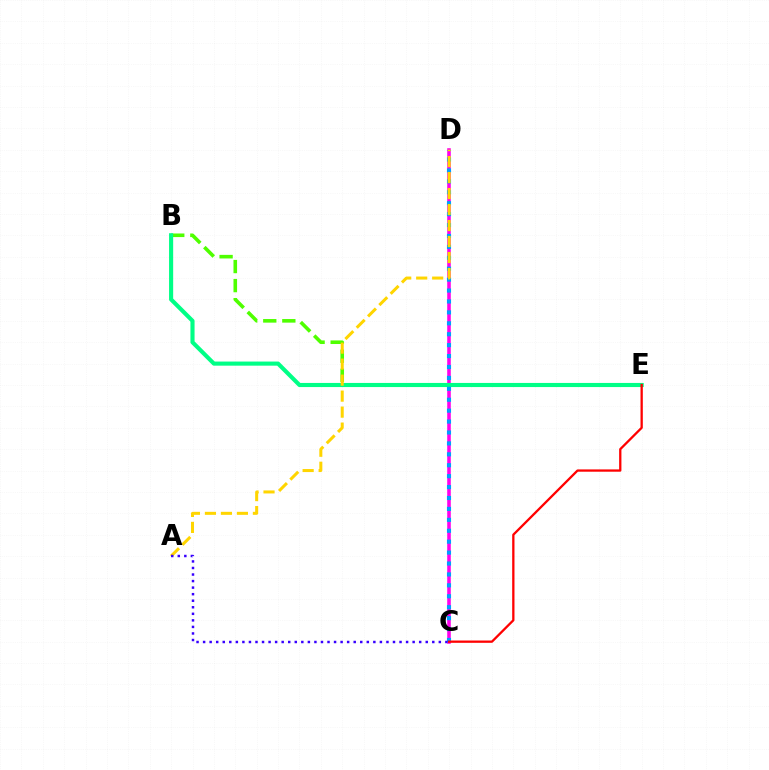{('C', 'D'): [{'color': '#ff00ed', 'line_style': 'solid', 'thickness': 2.57}, {'color': '#009eff', 'line_style': 'dotted', 'thickness': 2.97}], ('B', 'E'): [{'color': '#4fff00', 'line_style': 'dashed', 'thickness': 2.59}, {'color': '#00ff86', 'line_style': 'solid', 'thickness': 2.96}], ('C', 'E'): [{'color': '#ff0000', 'line_style': 'solid', 'thickness': 1.65}], ('A', 'D'): [{'color': '#ffd500', 'line_style': 'dashed', 'thickness': 2.17}], ('A', 'C'): [{'color': '#3700ff', 'line_style': 'dotted', 'thickness': 1.78}]}